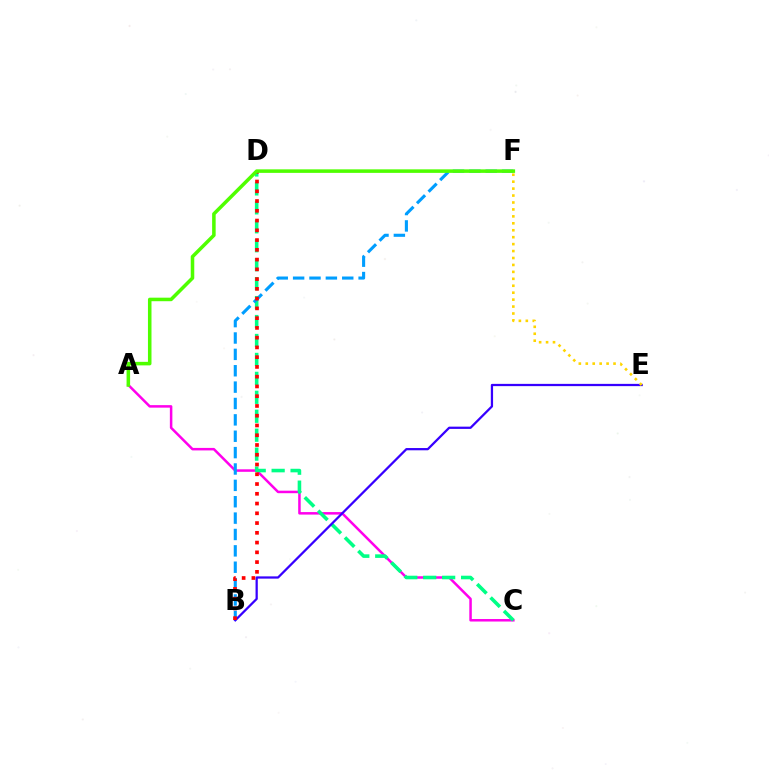{('A', 'C'): [{'color': '#ff00ed', 'line_style': 'solid', 'thickness': 1.81}], ('C', 'D'): [{'color': '#00ff86', 'line_style': 'dashed', 'thickness': 2.57}], ('B', 'F'): [{'color': '#009eff', 'line_style': 'dashed', 'thickness': 2.22}], ('B', 'E'): [{'color': '#3700ff', 'line_style': 'solid', 'thickness': 1.62}], ('B', 'D'): [{'color': '#ff0000', 'line_style': 'dotted', 'thickness': 2.65}], ('A', 'F'): [{'color': '#4fff00', 'line_style': 'solid', 'thickness': 2.55}], ('E', 'F'): [{'color': '#ffd500', 'line_style': 'dotted', 'thickness': 1.89}]}